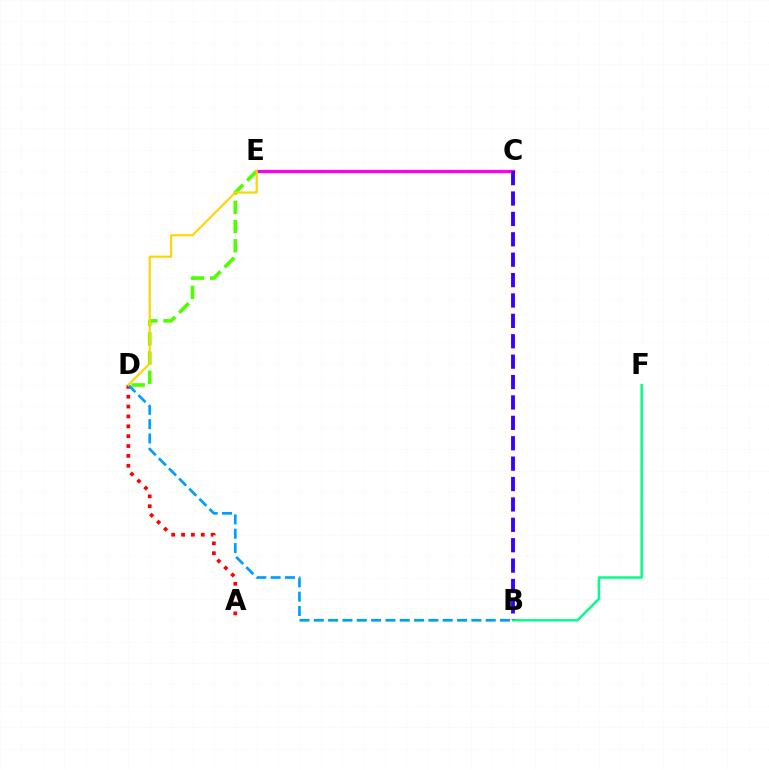{('C', 'E'): [{'color': '#ff00ed', 'line_style': 'solid', 'thickness': 2.34}], ('D', 'E'): [{'color': '#4fff00', 'line_style': 'dashed', 'thickness': 2.61}, {'color': '#ffd500', 'line_style': 'solid', 'thickness': 1.55}], ('A', 'D'): [{'color': '#ff0000', 'line_style': 'dotted', 'thickness': 2.68}], ('B', 'F'): [{'color': '#00ff86', 'line_style': 'solid', 'thickness': 1.75}], ('B', 'D'): [{'color': '#009eff', 'line_style': 'dashed', 'thickness': 1.95}], ('B', 'C'): [{'color': '#3700ff', 'line_style': 'dashed', 'thickness': 2.77}]}